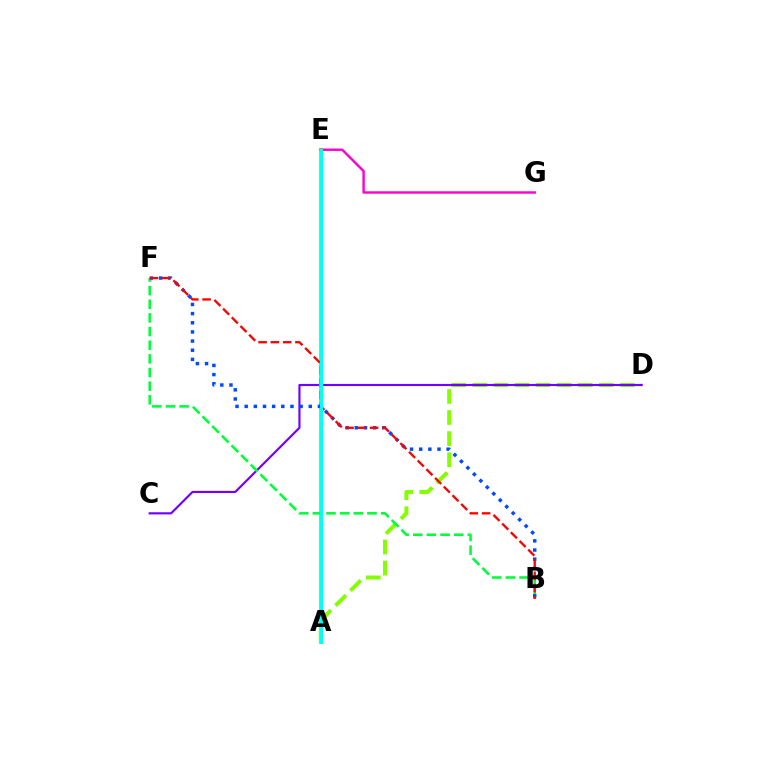{('A', 'D'): [{'color': '#84ff00', 'line_style': 'dashed', 'thickness': 2.86}], ('C', 'D'): [{'color': '#7200ff', 'line_style': 'solid', 'thickness': 1.55}], ('A', 'E'): [{'color': '#ffbd00', 'line_style': 'solid', 'thickness': 2.96}, {'color': '#00fff6', 'line_style': 'solid', 'thickness': 2.21}], ('B', 'F'): [{'color': '#00ff39', 'line_style': 'dashed', 'thickness': 1.86}, {'color': '#004bff', 'line_style': 'dotted', 'thickness': 2.49}, {'color': '#ff0000', 'line_style': 'dashed', 'thickness': 1.67}], ('E', 'G'): [{'color': '#ff00cf', 'line_style': 'solid', 'thickness': 1.74}]}